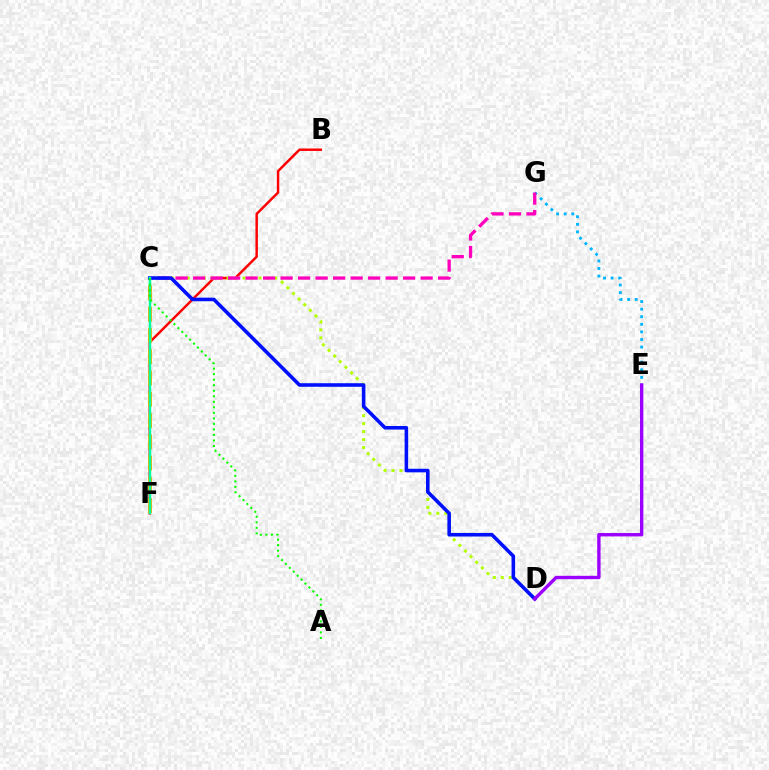{('B', 'F'): [{'color': '#ff0000', 'line_style': 'solid', 'thickness': 1.77}], ('E', 'G'): [{'color': '#00b5ff', 'line_style': 'dotted', 'thickness': 2.06}], ('C', 'D'): [{'color': '#b3ff00', 'line_style': 'dotted', 'thickness': 2.16}, {'color': '#0010ff', 'line_style': 'solid', 'thickness': 2.57}], ('C', 'G'): [{'color': '#ff00bd', 'line_style': 'dashed', 'thickness': 2.38}], ('C', 'F'): [{'color': '#ffa500', 'line_style': 'dashed', 'thickness': 2.89}, {'color': '#00ff9d', 'line_style': 'solid', 'thickness': 1.78}], ('D', 'E'): [{'color': '#9b00ff', 'line_style': 'solid', 'thickness': 2.42}], ('A', 'C'): [{'color': '#08ff00', 'line_style': 'dotted', 'thickness': 1.5}]}